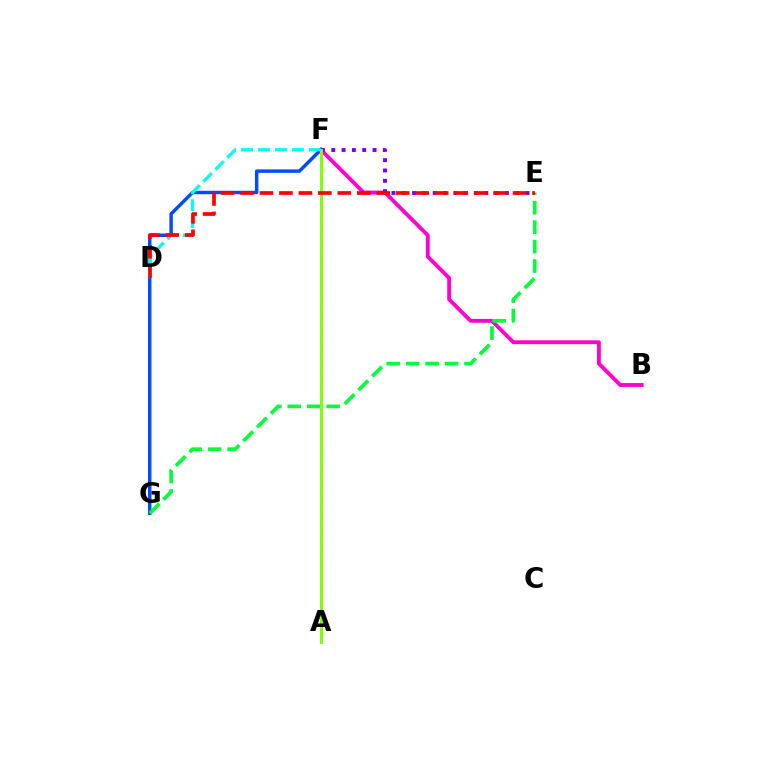{('B', 'F'): [{'color': '#ff00cf', 'line_style': 'solid', 'thickness': 2.78}], ('F', 'G'): [{'color': '#004bff', 'line_style': 'solid', 'thickness': 2.48}], ('D', 'F'): [{'color': '#00fff6', 'line_style': 'dashed', 'thickness': 2.31}], ('E', 'F'): [{'color': '#7200ff', 'line_style': 'dotted', 'thickness': 2.8}], ('A', 'F'): [{'color': '#ffbd00', 'line_style': 'dashed', 'thickness': 2.07}, {'color': '#84ff00', 'line_style': 'solid', 'thickness': 2.13}], ('E', 'G'): [{'color': '#00ff39', 'line_style': 'dashed', 'thickness': 2.64}], ('D', 'E'): [{'color': '#ff0000', 'line_style': 'dashed', 'thickness': 2.64}]}